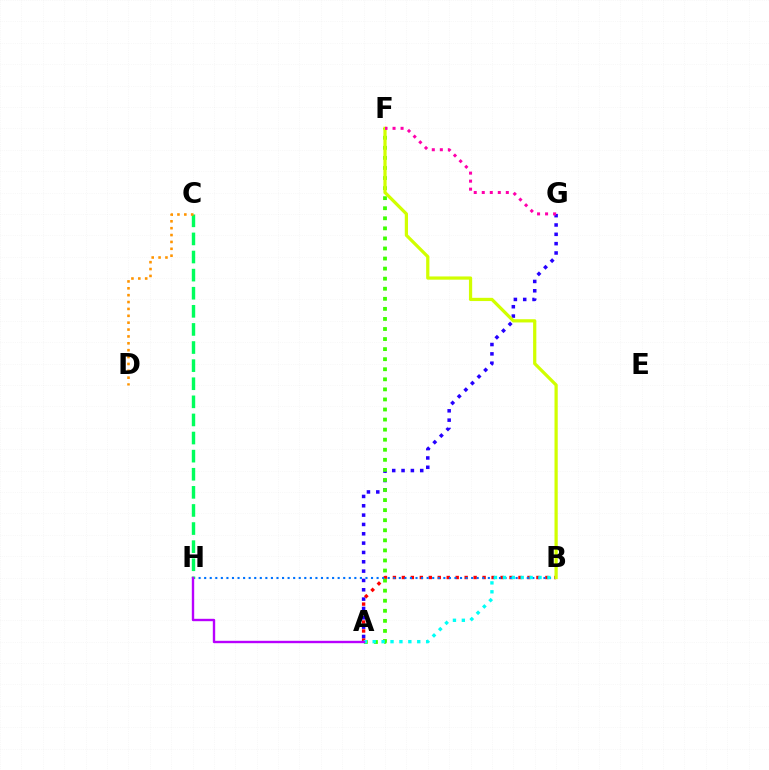{('A', 'B'): [{'color': '#ff0000', 'line_style': 'dotted', 'thickness': 2.44}, {'color': '#00fff6', 'line_style': 'dotted', 'thickness': 2.42}], ('A', 'G'): [{'color': '#2500ff', 'line_style': 'dotted', 'thickness': 2.54}], ('A', 'F'): [{'color': '#3dff00', 'line_style': 'dotted', 'thickness': 2.73}], ('B', 'H'): [{'color': '#0074ff', 'line_style': 'dotted', 'thickness': 1.51}], ('B', 'F'): [{'color': '#d1ff00', 'line_style': 'solid', 'thickness': 2.33}], ('F', 'G'): [{'color': '#ff00ac', 'line_style': 'dotted', 'thickness': 2.18}], ('C', 'H'): [{'color': '#00ff5c', 'line_style': 'dashed', 'thickness': 2.46}], ('C', 'D'): [{'color': '#ff9400', 'line_style': 'dotted', 'thickness': 1.87}], ('A', 'H'): [{'color': '#b900ff', 'line_style': 'solid', 'thickness': 1.71}]}